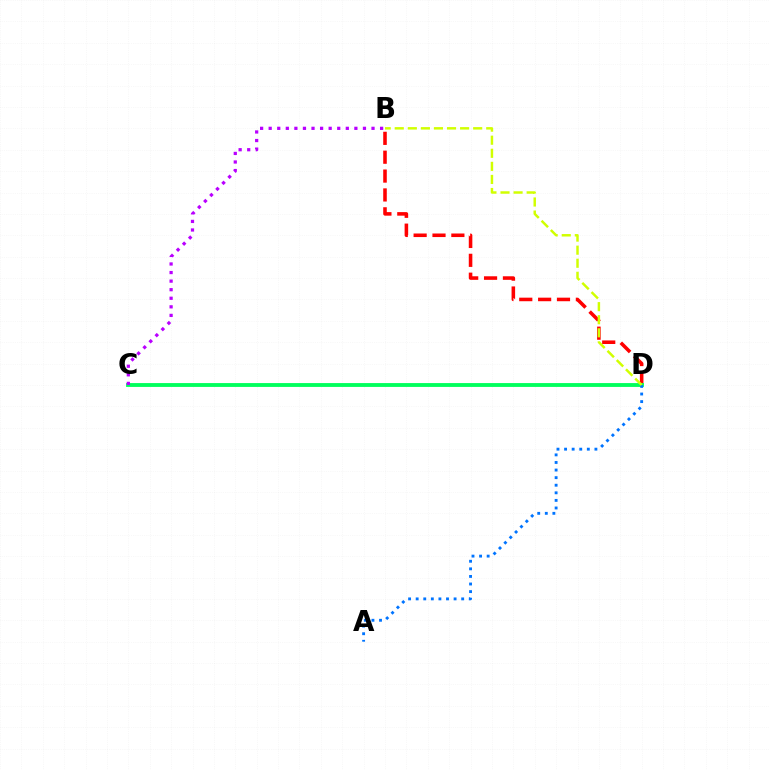{('B', 'D'): [{'color': '#ff0000', 'line_style': 'dashed', 'thickness': 2.56}, {'color': '#d1ff00', 'line_style': 'dashed', 'thickness': 1.78}], ('C', 'D'): [{'color': '#00ff5c', 'line_style': 'solid', 'thickness': 2.77}], ('A', 'D'): [{'color': '#0074ff', 'line_style': 'dotted', 'thickness': 2.06}], ('B', 'C'): [{'color': '#b900ff', 'line_style': 'dotted', 'thickness': 2.33}]}